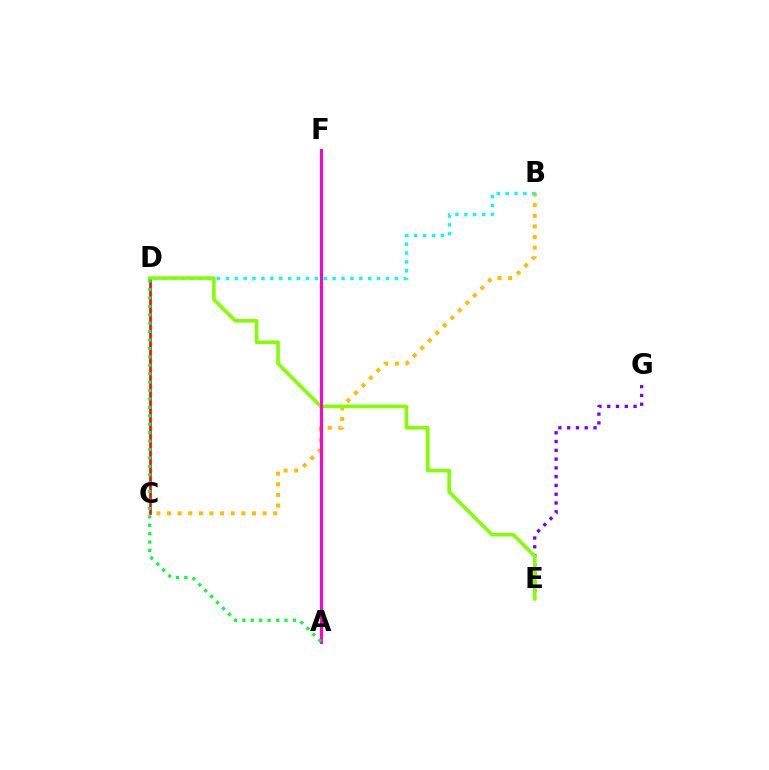{('C', 'D'): [{'color': '#ff0000', 'line_style': 'solid', 'thickness': 1.88}], ('B', 'C'): [{'color': '#ffbd00', 'line_style': 'dotted', 'thickness': 2.89}], ('E', 'G'): [{'color': '#7200ff', 'line_style': 'dotted', 'thickness': 2.39}], ('B', 'D'): [{'color': '#00fff6', 'line_style': 'dotted', 'thickness': 2.42}], ('A', 'F'): [{'color': '#004bff', 'line_style': 'solid', 'thickness': 2.03}, {'color': '#ff00cf', 'line_style': 'solid', 'thickness': 2.23}], ('D', 'E'): [{'color': '#84ff00', 'line_style': 'solid', 'thickness': 2.59}], ('A', 'D'): [{'color': '#00ff39', 'line_style': 'dotted', 'thickness': 2.29}]}